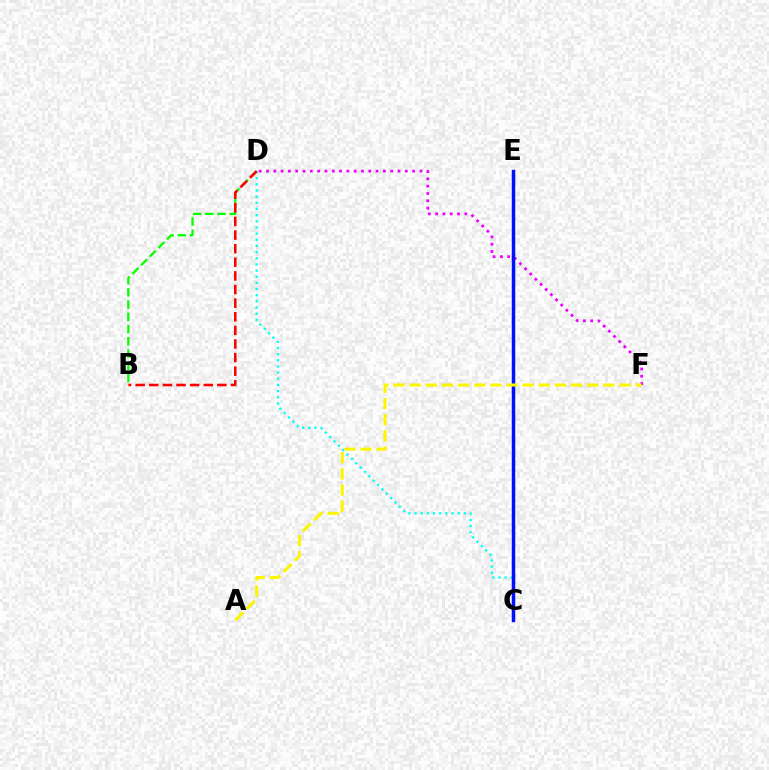{('D', 'F'): [{'color': '#ee00ff', 'line_style': 'dotted', 'thickness': 1.99}], ('C', 'D'): [{'color': '#00fff6', 'line_style': 'dotted', 'thickness': 1.67}], ('B', 'D'): [{'color': '#08ff00', 'line_style': 'dashed', 'thickness': 1.66}, {'color': '#ff0000', 'line_style': 'dashed', 'thickness': 1.85}], ('C', 'E'): [{'color': '#0010ff', 'line_style': 'solid', 'thickness': 2.5}], ('A', 'F'): [{'color': '#fcf500', 'line_style': 'dashed', 'thickness': 2.2}]}